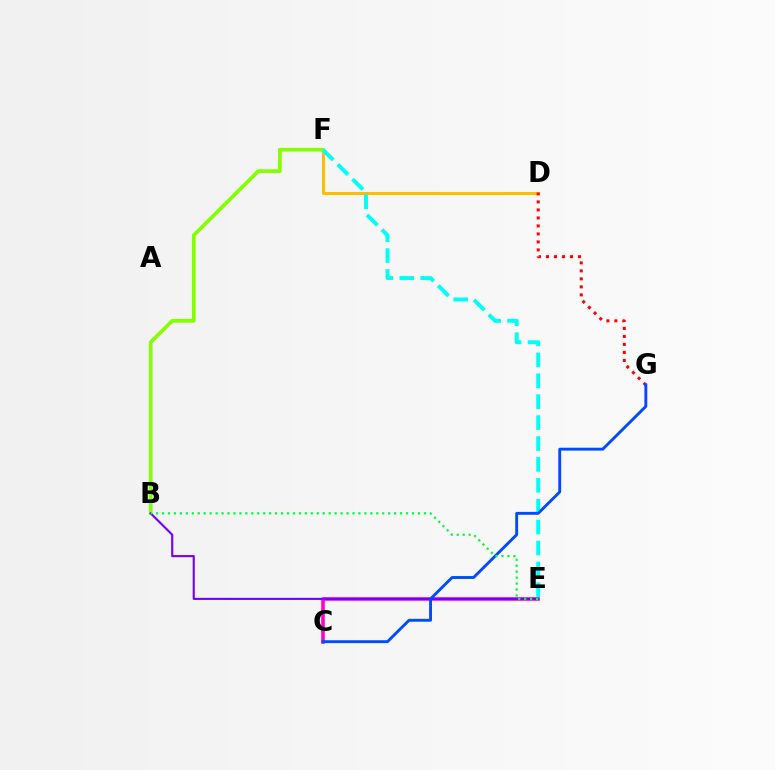{('D', 'F'): [{'color': '#ffbd00', 'line_style': 'solid', 'thickness': 2.17}], ('B', 'F'): [{'color': '#84ff00', 'line_style': 'solid', 'thickness': 2.66}], ('C', 'E'): [{'color': '#ff00cf', 'line_style': 'solid', 'thickness': 2.57}], ('B', 'E'): [{'color': '#7200ff', 'line_style': 'solid', 'thickness': 1.53}, {'color': '#00ff39', 'line_style': 'dotted', 'thickness': 1.62}], ('D', 'G'): [{'color': '#ff0000', 'line_style': 'dotted', 'thickness': 2.17}], ('E', 'F'): [{'color': '#00fff6', 'line_style': 'dashed', 'thickness': 2.84}], ('C', 'G'): [{'color': '#004bff', 'line_style': 'solid', 'thickness': 2.08}]}